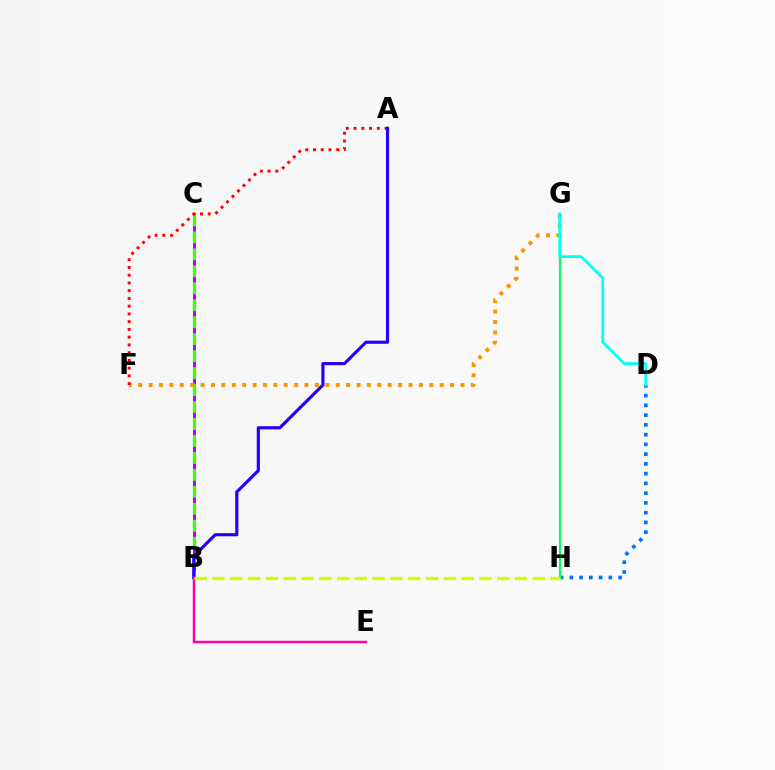{('D', 'H'): [{'color': '#0074ff', 'line_style': 'dotted', 'thickness': 2.65}], ('B', 'C'): [{'color': '#b900ff', 'line_style': 'solid', 'thickness': 2.18}, {'color': '#3dff00', 'line_style': 'dashed', 'thickness': 2.3}], ('G', 'H'): [{'color': '#00ff5c', 'line_style': 'solid', 'thickness': 1.55}], ('F', 'G'): [{'color': '#ff9400', 'line_style': 'dotted', 'thickness': 2.82}], ('D', 'G'): [{'color': '#00fff6', 'line_style': 'solid', 'thickness': 2.01}], ('A', 'F'): [{'color': '#ff0000', 'line_style': 'dotted', 'thickness': 2.1}], ('A', 'B'): [{'color': '#2500ff', 'line_style': 'solid', 'thickness': 2.28}], ('B', 'E'): [{'color': '#ff00ac', 'line_style': 'solid', 'thickness': 1.79}], ('B', 'H'): [{'color': '#d1ff00', 'line_style': 'dashed', 'thickness': 2.42}]}